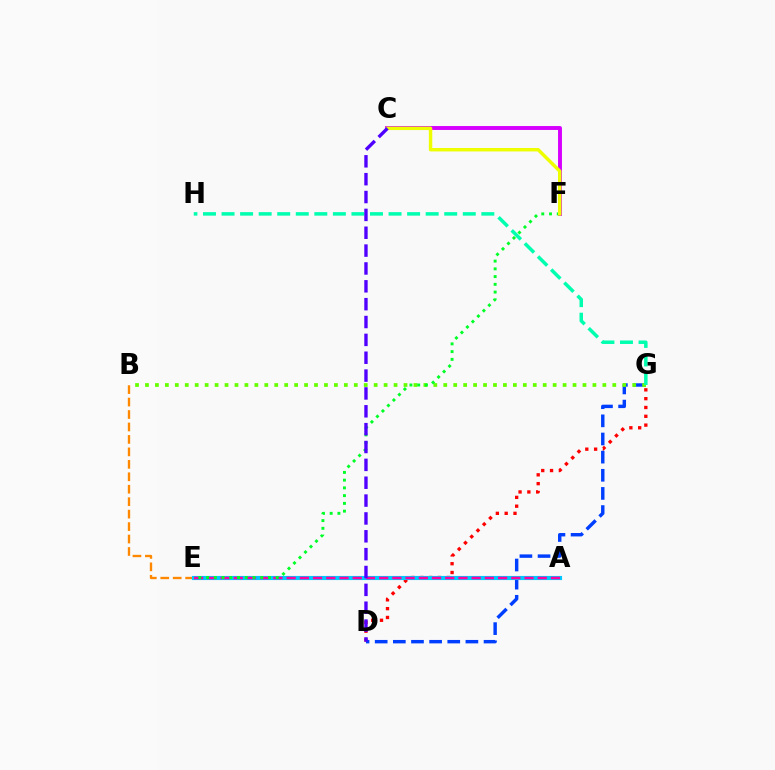{('B', 'E'): [{'color': '#ff8800', 'line_style': 'dashed', 'thickness': 1.69}], ('D', 'G'): [{'color': '#ff0000', 'line_style': 'dotted', 'thickness': 2.39}, {'color': '#003fff', 'line_style': 'dashed', 'thickness': 2.46}], ('A', 'E'): [{'color': '#00c7ff', 'line_style': 'solid', 'thickness': 2.97}, {'color': '#ff00a0', 'line_style': 'dashed', 'thickness': 1.8}], ('C', 'F'): [{'color': '#d600ff', 'line_style': 'solid', 'thickness': 2.82}, {'color': '#eeff00', 'line_style': 'solid', 'thickness': 2.47}], ('B', 'G'): [{'color': '#66ff00', 'line_style': 'dotted', 'thickness': 2.7}], ('E', 'F'): [{'color': '#00ff27', 'line_style': 'dotted', 'thickness': 2.1}], ('G', 'H'): [{'color': '#00ffaf', 'line_style': 'dashed', 'thickness': 2.52}], ('C', 'D'): [{'color': '#4f00ff', 'line_style': 'dashed', 'thickness': 2.43}]}